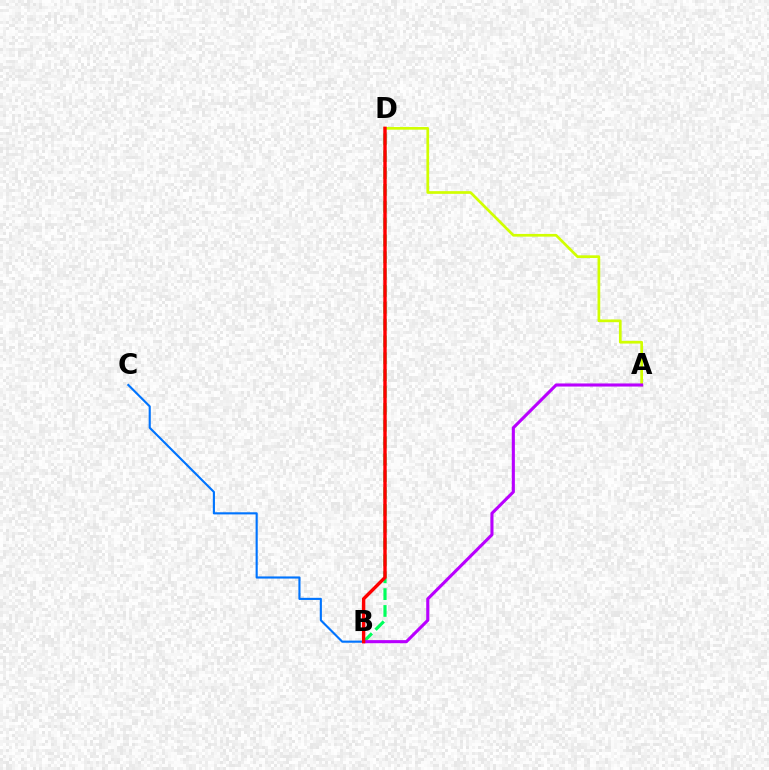{('A', 'D'): [{'color': '#d1ff00', 'line_style': 'solid', 'thickness': 1.95}], ('B', 'C'): [{'color': '#0074ff', 'line_style': 'solid', 'thickness': 1.53}], ('B', 'D'): [{'color': '#00ff5c', 'line_style': 'dashed', 'thickness': 2.29}, {'color': '#ff0000', 'line_style': 'solid', 'thickness': 2.45}], ('A', 'B'): [{'color': '#b900ff', 'line_style': 'solid', 'thickness': 2.23}]}